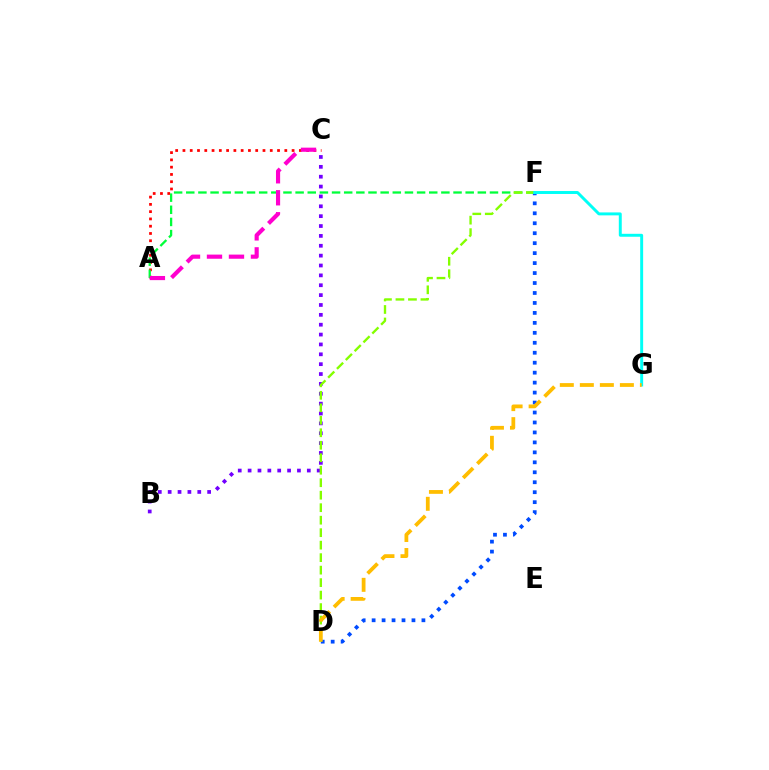{('D', 'F'): [{'color': '#004bff', 'line_style': 'dotted', 'thickness': 2.71}, {'color': '#84ff00', 'line_style': 'dashed', 'thickness': 1.7}], ('A', 'C'): [{'color': '#ff0000', 'line_style': 'dotted', 'thickness': 1.98}, {'color': '#ff00cf', 'line_style': 'dashed', 'thickness': 2.99}], ('A', 'F'): [{'color': '#00ff39', 'line_style': 'dashed', 'thickness': 1.65}], ('B', 'C'): [{'color': '#7200ff', 'line_style': 'dotted', 'thickness': 2.68}], ('F', 'G'): [{'color': '#00fff6', 'line_style': 'solid', 'thickness': 2.12}], ('D', 'G'): [{'color': '#ffbd00', 'line_style': 'dashed', 'thickness': 2.72}]}